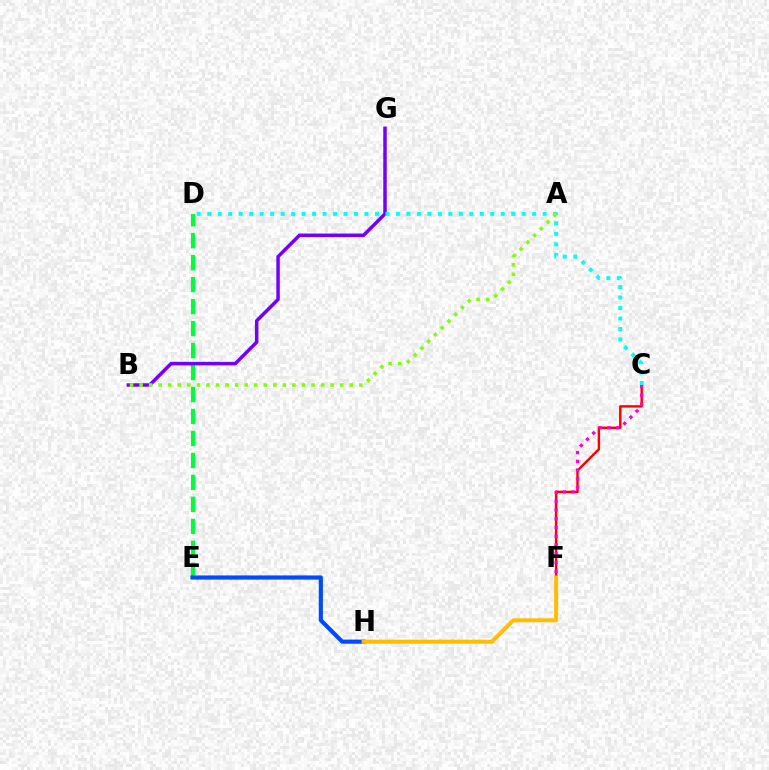{('D', 'E'): [{'color': '#00ff39', 'line_style': 'dashed', 'thickness': 2.99}], ('E', 'H'): [{'color': '#004bff', 'line_style': 'solid', 'thickness': 2.99}], ('C', 'F'): [{'color': '#ff0000', 'line_style': 'solid', 'thickness': 1.74}, {'color': '#ff00cf', 'line_style': 'dotted', 'thickness': 2.38}], ('B', 'G'): [{'color': '#7200ff', 'line_style': 'solid', 'thickness': 2.5}], ('C', 'D'): [{'color': '#00fff6', 'line_style': 'dotted', 'thickness': 2.85}], ('A', 'B'): [{'color': '#84ff00', 'line_style': 'dotted', 'thickness': 2.59}], ('F', 'H'): [{'color': '#ffbd00', 'line_style': 'solid', 'thickness': 2.85}]}